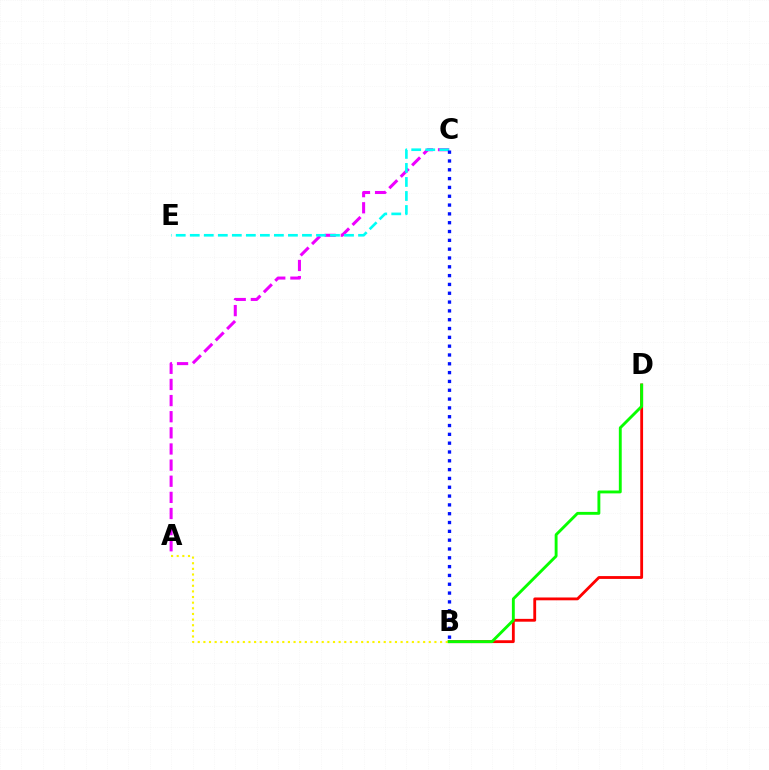{('B', 'D'): [{'color': '#ff0000', 'line_style': 'solid', 'thickness': 2.04}, {'color': '#08ff00', 'line_style': 'solid', 'thickness': 2.07}], ('A', 'B'): [{'color': '#fcf500', 'line_style': 'dotted', 'thickness': 1.53}], ('A', 'C'): [{'color': '#ee00ff', 'line_style': 'dashed', 'thickness': 2.19}], ('C', 'E'): [{'color': '#00fff6', 'line_style': 'dashed', 'thickness': 1.91}], ('B', 'C'): [{'color': '#0010ff', 'line_style': 'dotted', 'thickness': 2.4}]}